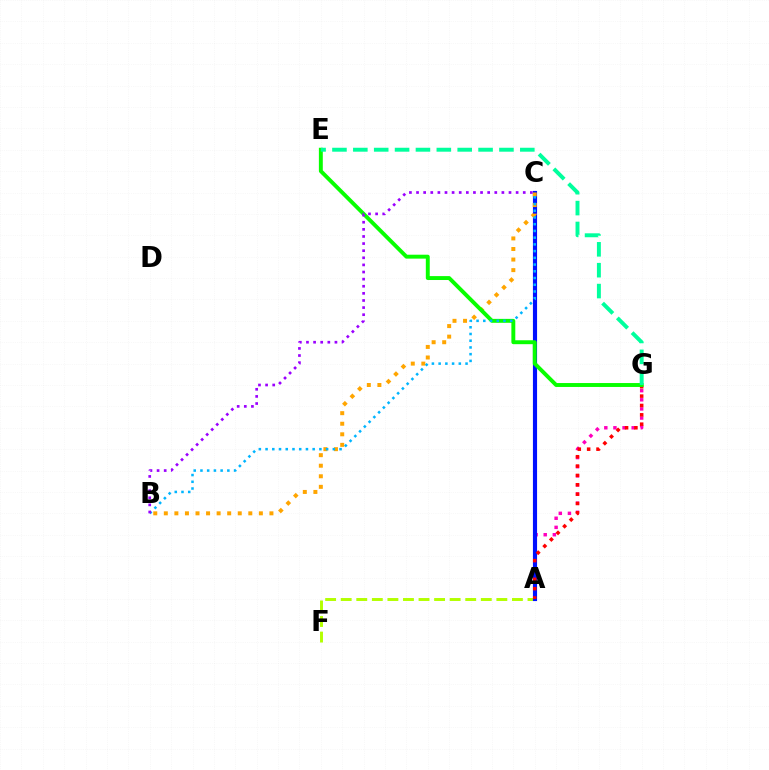{('A', 'F'): [{'color': '#b3ff00', 'line_style': 'dashed', 'thickness': 2.11}], ('A', 'G'): [{'color': '#ff00bd', 'line_style': 'dotted', 'thickness': 2.48}, {'color': '#ff0000', 'line_style': 'dotted', 'thickness': 2.54}], ('A', 'C'): [{'color': '#0010ff', 'line_style': 'solid', 'thickness': 2.98}], ('B', 'C'): [{'color': '#ffa500', 'line_style': 'dotted', 'thickness': 2.87}, {'color': '#00b5ff', 'line_style': 'dotted', 'thickness': 1.83}, {'color': '#9b00ff', 'line_style': 'dotted', 'thickness': 1.93}], ('E', 'G'): [{'color': '#08ff00', 'line_style': 'solid', 'thickness': 2.82}, {'color': '#00ff9d', 'line_style': 'dashed', 'thickness': 2.84}]}